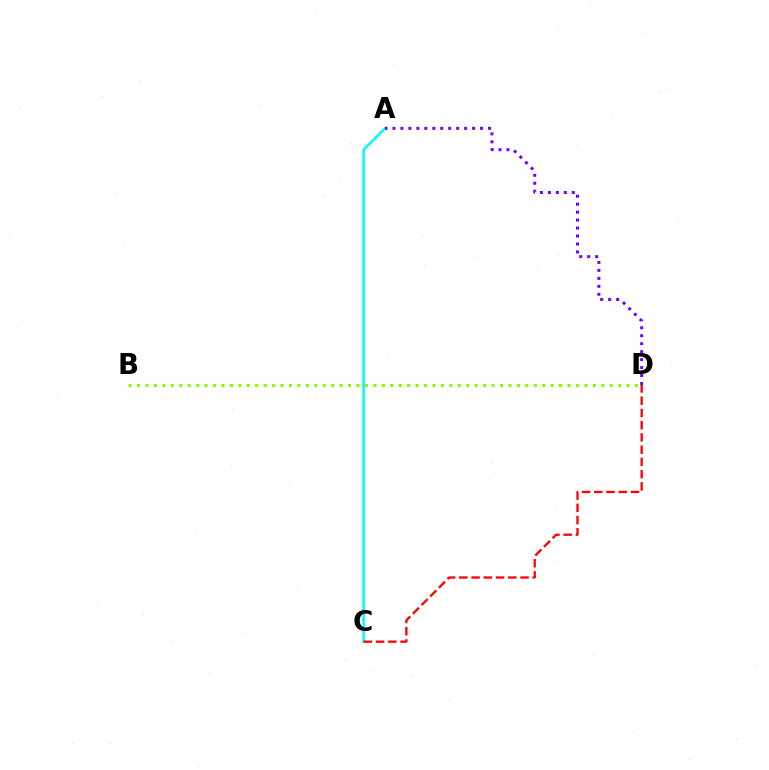{('A', 'C'): [{'color': '#00fff6', 'line_style': 'solid', 'thickness': 1.86}], ('C', 'D'): [{'color': '#ff0000', 'line_style': 'dashed', 'thickness': 1.66}], ('B', 'D'): [{'color': '#84ff00', 'line_style': 'dotted', 'thickness': 2.29}], ('A', 'D'): [{'color': '#7200ff', 'line_style': 'dotted', 'thickness': 2.16}]}